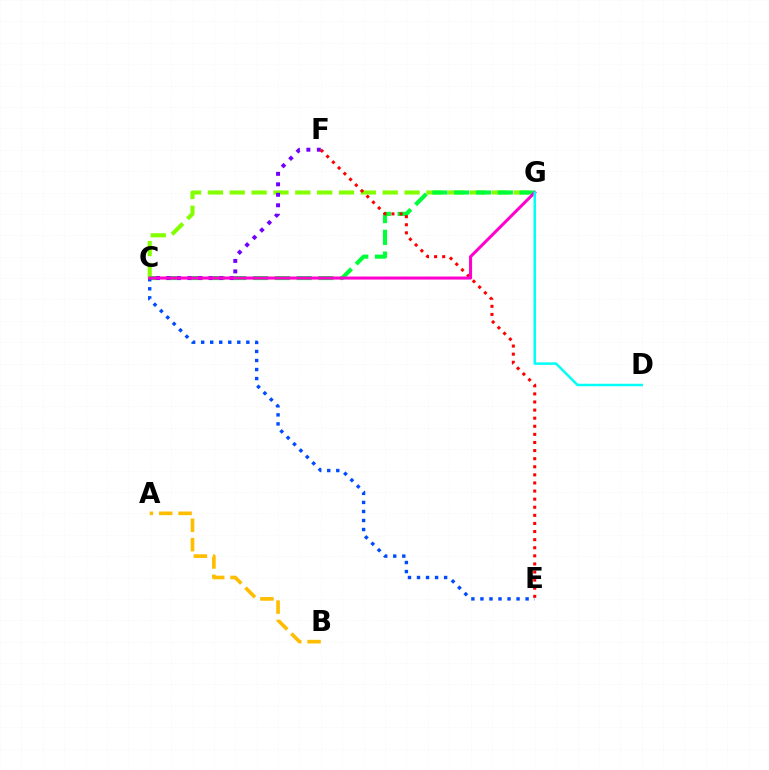{('C', 'G'): [{'color': '#84ff00', 'line_style': 'dashed', 'thickness': 2.97}, {'color': '#00ff39', 'line_style': 'dashed', 'thickness': 2.96}, {'color': '#ff00cf', 'line_style': 'solid', 'thickness': 2.19}], ('C', 'E'): [{'color': '#004bff', 'line_style': 'dotted', 'thickness': 2.45}], ('A', 'B'): [{'color': '#ffbd00', 'line_style': 'dashed', 'thickness': 2.63}], ('C', 'F'): [{'color': '#7200ff', 'line_style': 'dotted', 'thickness': 2.85}], ('E', 'F'): [{'color': '#ff0000', 'line_style': 'dotted', 'thickness': 2.2}], ('D', 'G'): [{'color': '#00fff6', 'line_style': 'solid', 'thickness': 1.8}]}